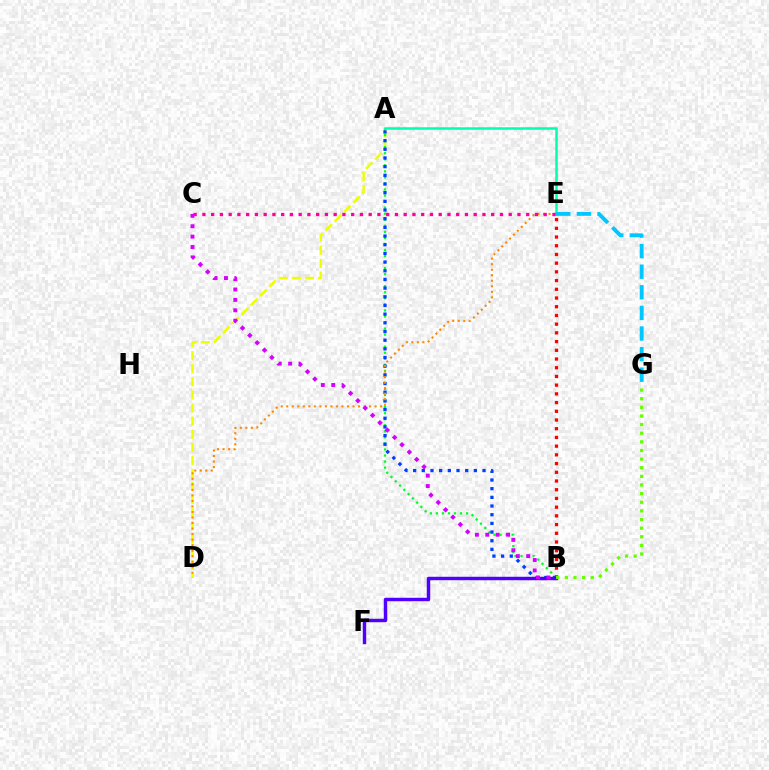{('A', 'D'): [{'color': '#eeff00', 'line_style': 'dashed', 'thickness': 1.78}], ('A', 'B'): [{'color': '#00ff27', 'line_style': 'dotted', 'thickness': 1.64}, {'color': '#003fff', 'line_style': 'dotted', 'thickness': 2.36}], ('D', 'E'): [{'color': '#ff8800', 'line_style': 'dotted', 'thickness': 1.5}], ('A', 'E'): [{'color': '#00ffaf', 'line_style': 'solid', 'thickness': 1.81}], ('B', 'E'): [{'color': '#ff0000', 'line_style': 'dotted', 'thickness': 2.37}], ('B', 'F'): [{'color': '#4f00ff', 'line_style': 'solid', 'thickness': 2.48}], ('B', 'G'): [{'color': '#66ff00', 'line_style': 'dotted', 'thickness': 2.34}], ('C', 'E'): [{'color': '#ff00a0', 'line_style': 'dotted', 'thickness': 2.38}], ('B', 'C'): [{'color': '#d600ff', 'line_style': 'dotted', 'thickness': 2.82}], ('E', 'G'): [{'color': '#00c7ff', 'line_style': 'dashed', 'thickness': 2.8}]}